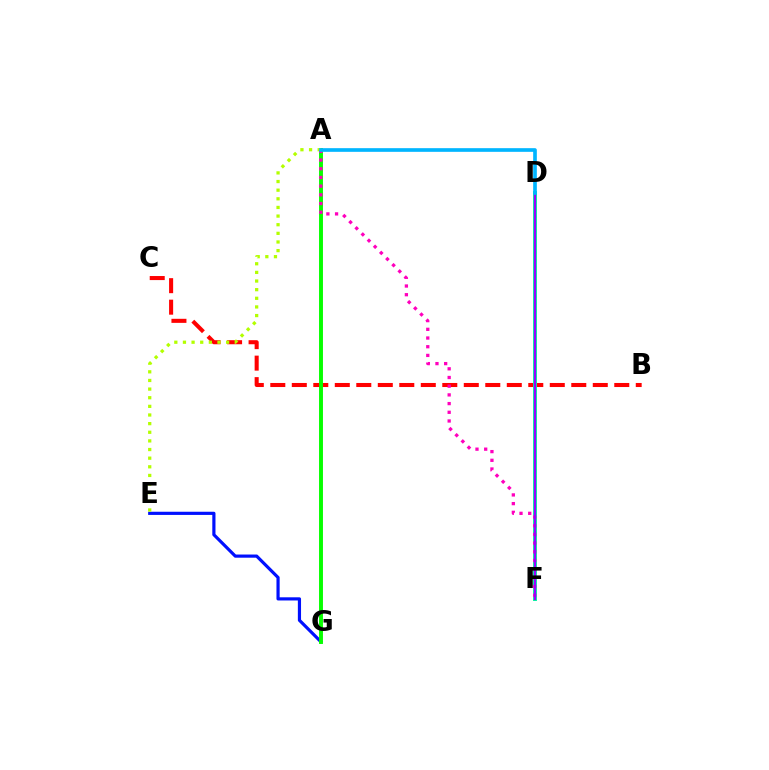{('D', 'F'): [{'color': '#ffa500', 'line_style': 'dotted', 'thickness': 1.97}, {'color': '#00ff9d', 'line_style': 'solid', 'thickness': 2.85}, {'color': '#9b00ff', 'line_style': 'solid', 'thickness': 1.61}], ('E', 'G'): [{'color': '#0010ff', 'line_style': 'solid', 'thickness': 2.29}], ('B', 'C'): [{'color': '#ff0000', 'line_style': 'dashed', 'thickness': 2.92}], ('A', 'G'): [{'color': '#08ff00', 'line_style': 'solid', 'thickness': 2.82}], ('A', 'E'): [{'color': '#b3ff00', 'line_style': 'dotted', 'thickness': 2.35}], ('A', 'F'): [{'color': '#ff00bd', 'line_style': 'dotted', 'thickness': 2.36}], ('A', 'D'): [{'color': '#00b5ff', 'line_style': 'solid', 'thickness': 2.64}]}